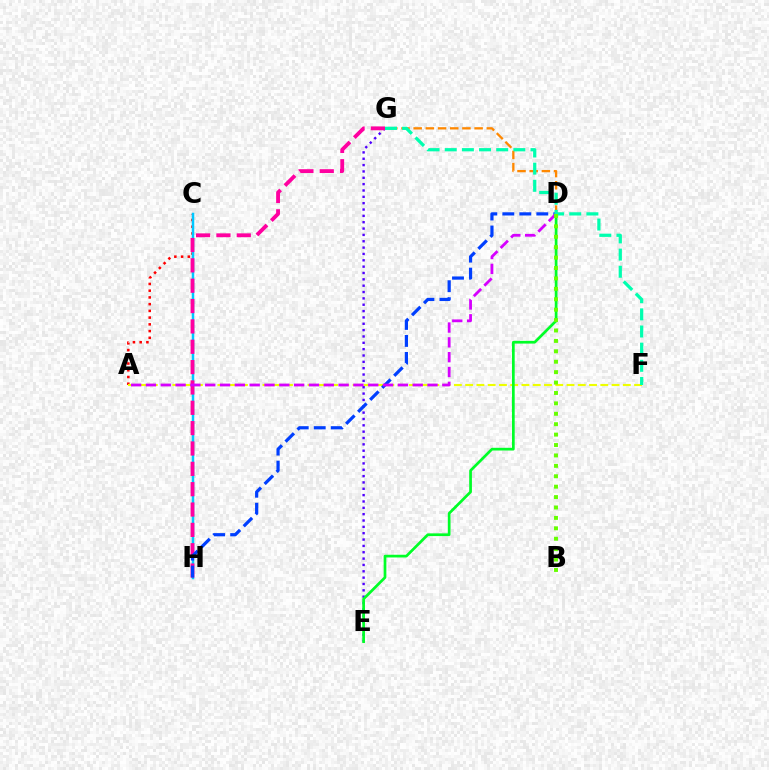{('A', 'C'): [{'color': '#ff0000', 'line_style': 'dotted', 'thickness': 1.83}], ('A', 'F'): [{'color': '#eeff00', 'line_style': 'dashed', 'thickness': 1.53}], ('C', 'H'): [{'color': '#00c7ff', 'line_style': 'solid', 'thickness': 1.79}], ('E', 'G'): [{'color': '#4f00ff', 'line_style': 'dotted', 'thickness': 1.72}], ('G', 'H'): [{'color': '#ff00a0', 'line_style': 'dashed', 'thickness': 2.76}], ('D', 'E'): [{'color': '#00ff27', 'line_style': 'solid', 'thickness': 1.95}], ('D', 'H'): [{'color': '#003fff', 'line_style': 'dashed', 'thickness': 2.31}], ('D', 'G'): [{'color': '#ff8800', 'line_style': 'dashed', 'thickness': 1.66}], ('A', 'D'): [{'color': '#d600ff', 'line_style': 'dashed', 'thickness': 2.01}], ('F', 'G'): [{'color': '#00ffaf', 'line_style': 'dashed', 'thickness': 2.33}], ('B', 'D'): [{'color': '#66ff00', 'line_style': 'dotted', 'thickness': 2.83}]}